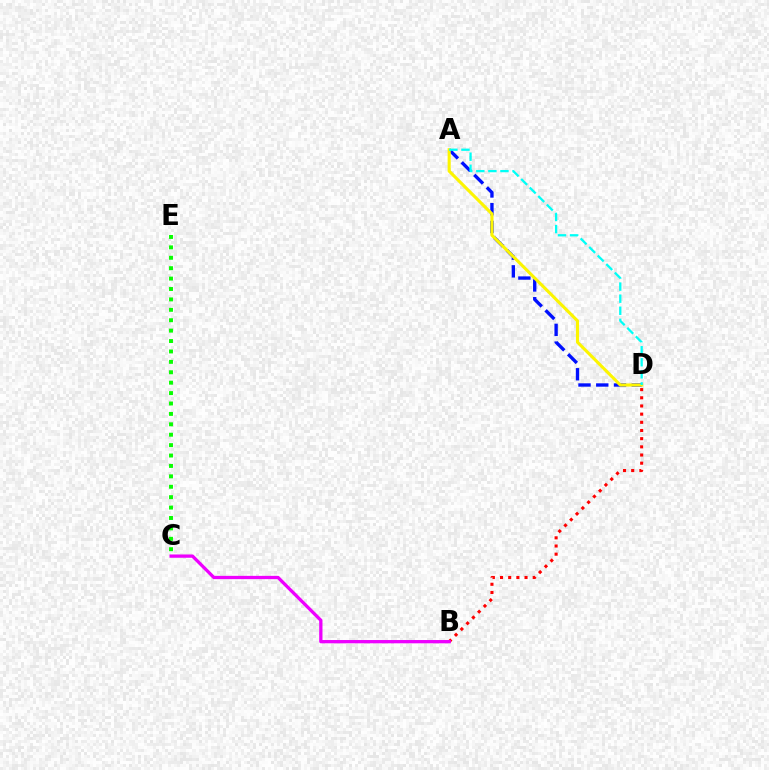{('A', 'D'): [{'color': '#0010ff', 'line_style': 'dashed', 'thickness': 2.41}, {'color': '#fcf500', 'line_style': 'solid', 'thickness': 2.23}, {'color': '#00fff6', 'line_style': 'dashed', 'thickness': 1.64}], ('B', 'D'): [{'color': '#ff0000', 'line_style': 'dotted', 'thickness': 2.22}], ('C', 'E'): [{'color': '#08ff00', 'line_style': 'dotted', 'thickness': 2.83}], ('B', 'C'): [{'color': '#ee00ff', 'line_style': 'solid', 'thickness': 2.37}]}